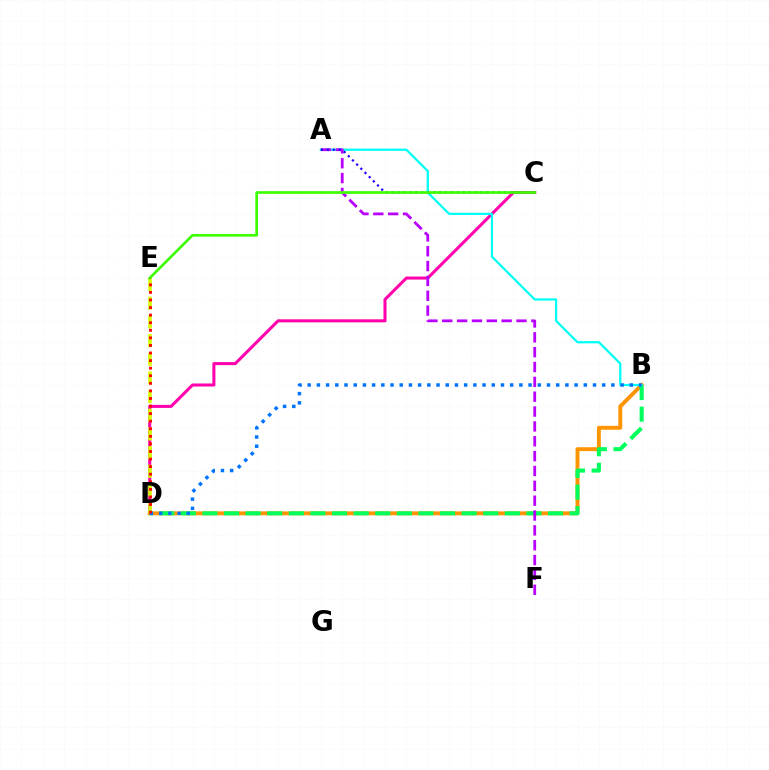{('C', 'D'): [{'color': '#ff00ac', 'line_style': 'solid', 'thickness': 2.19}], ('B', 'D'): [{'color': '#ff9400', 'line_style': 'solid', 'thickness': 2.8}, {'color': '#00ff5c', 'line_style': 'dashed', 'thickness': 2.93}, {'color': '#0074ff', 'line_style': 'dotted', 'thickness': 2.5}], ('D', 'E'): [{'color': '#d1ff00', 'line_style': 'dashed', 'thickness': 2.54}, {'color': '#ff0000', 'line_style': 'dotted', 'thickness': 2.06}], ('A', 'B'): [{'color': '#00fff6', 'line_style': 'solid', 'thickness': 1.62}], ('A', 'F'): [{'color': '#b900ff', 'line_style': 'dashed', 'thickness': 2.02}], ('A', 'C'): [{'color': '#2500ff', 'line_style': 'dotted', 'thickness': 1.6}], ('C', 'E'): [{'color': '#3dff00', 'line_style': 'solid', 'thickness': 1.93}]}